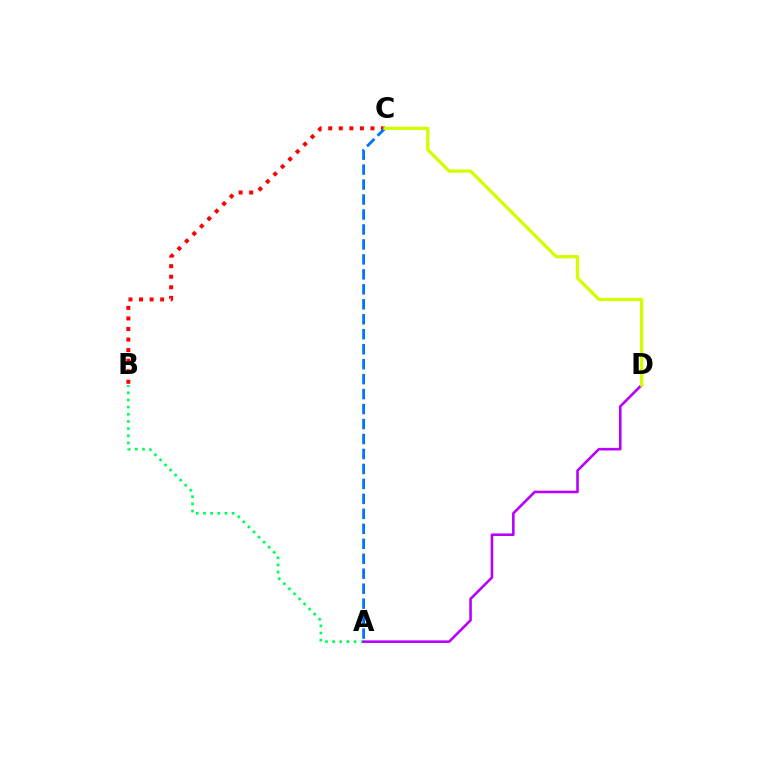{('A', 'B'): [{'color': '#00ff5c', 'line_style': 'dotted', 'thickness': 1.94}], ('B', 'C'): [{'color': '#ff0000', 'line_style': 'dotted', 'thickness': 2.87}], ('A', 'D'): [{'color': '#b900ff', 'line_style': 'solid', 'thickness': 1.86}], ('A', 'C'): [{'color': '#0074ff', 'line_style': 'dashed', 'thickness': 2.03}], ('C', 'D'): [{'color': '#d1ff00', 'line_style': 'solid', 'thickness': 2.35}]}